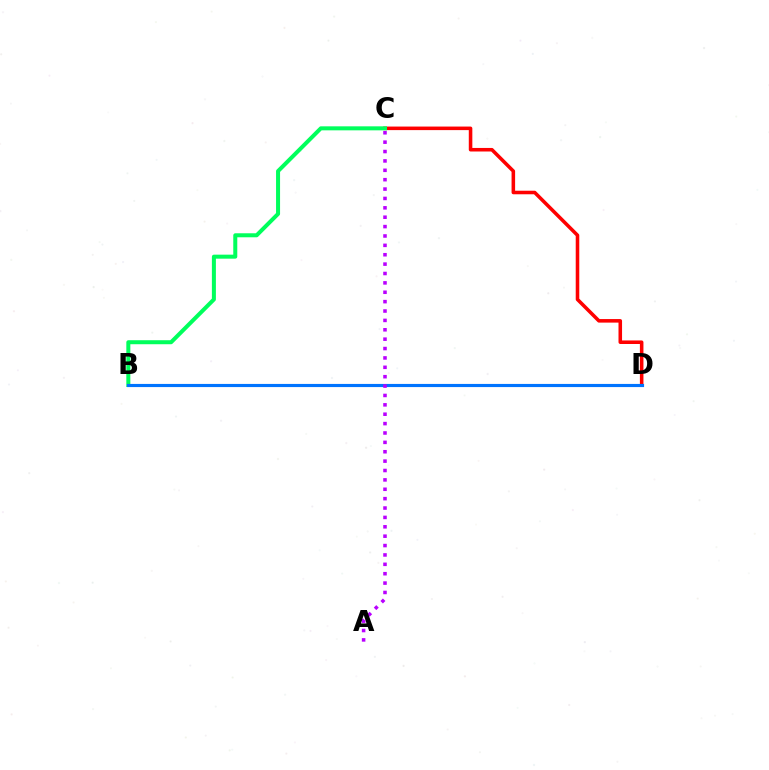{('B', 'D'): [{'color': '#d1ff00', 'line_style': 'solid', 'thickness': 2.01}, {'color': '#0074ff', 'line_style': 'solid', 'thickness': 2.27}], ('C', 'D'): [{'color': '#ff0000', 'line_style': 'solid', 'thickness': 2.56}], ('B', 'C'): [{'color': '#00ff5c', 'line_style': 'solid', 'thickness': 2.89}], ('A', 'C'): [{'color': '#b900ff', 'line_style': 'dotted', 'thickness': 2.55}]}